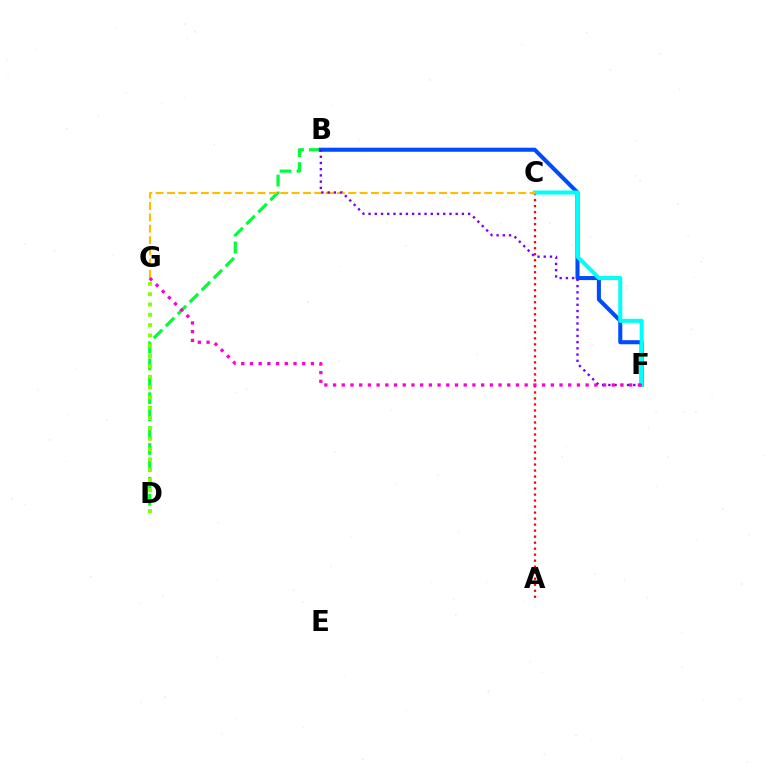{('B', 'D'): [{'color': '#00ff39', 'line_style': 'dashed', 'thickness': 2.3}], ('D', 'G'): [{'color': '#84ff00', 'line_style': 'dotted', 'thickness': 2.81}], ('A', 'C'): [{'color': '#ff0000', 'line_style': 'dotted', 'thickness': 1.63}], ('B', 'F'): [{'color': '#004bff', 'line_style': 'solid', 'thickness': 2.93}, {'color': '#7200ff', 'line_style': 'dotted', 'thickness': 1.69}], ('C', 'F'): [{'color': '#00fff6', 'line_style': 'solid', 'thickness': 2.9}], ('C', 'G'): [{'color': '#ffbd00', 'line_style': 'dashed', 'thickness': 1.54}], ('F', 'G'): [{'color': '#ff00cf', 'line_style': 'dotted', 'thickness': 2.37}]}